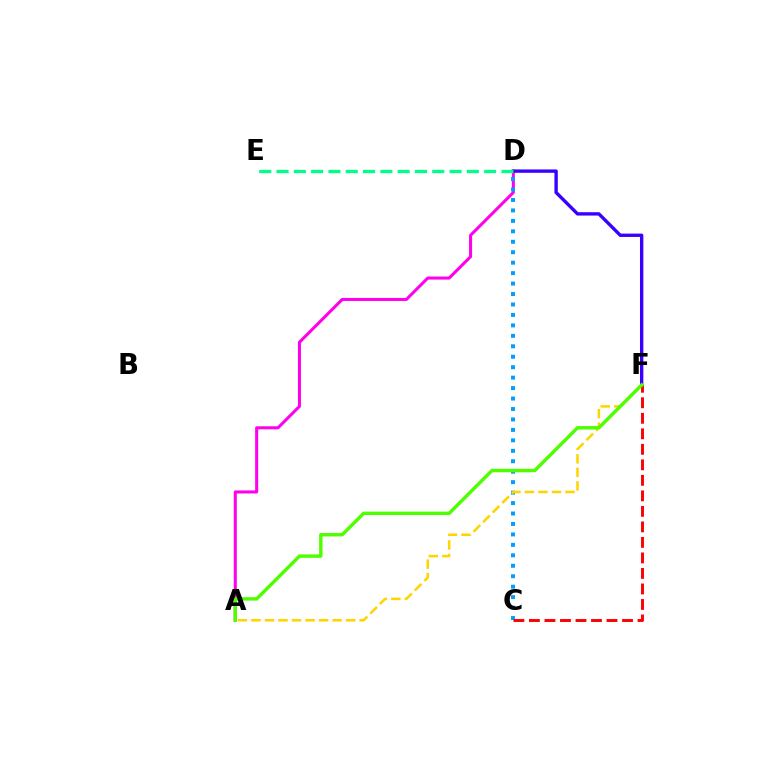{('A', 'D'): [{'color': '#ff00ed', 'line_style': 'solid', 'thickness': 2.19}], ('C', 'D'): [{'color': '#009eff', 'line_style': 'dotted', 'thickness': 2.84}], ('D', 'F'): [{'color': '#3700ff', 'line_style': 'solid', 'thickness': 2.41}], ('D', 'E'): [{'color': '#00ff86', 'line_style': 'dashed', 'thickness': 2.35}], ('A', 'F'): [{'color': '#ffd500', 'line_style': 'dashed', 'thickness': 1.84}, {'color': '#4fff00', 'line_style': 'solid', 'thickness': 2.47}], ('C', 'F'): [{'color': '#ff0000', 'line_style': 'dashed', 'thickness': 2.11}]}